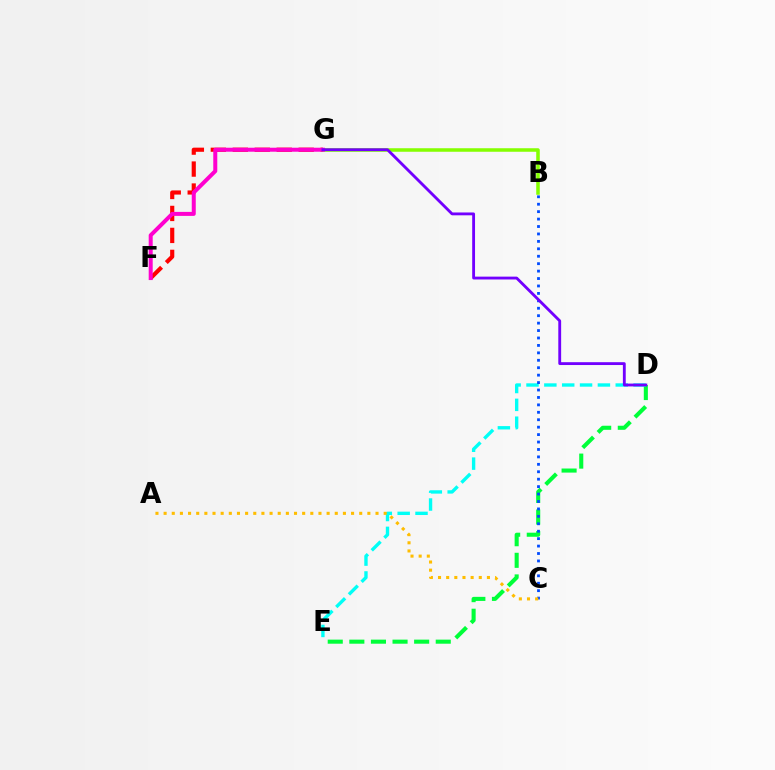{('D', 'E'): [{'color': '#00ff39', 'line_style': 'dashed', 'thickness': 2.93}, {'color': '#00fff6', 'line_style': 'dashed', 'thickness': 2.42}], ('B', 'C'): [{'color': '#004bff', 'line_style': 'dotted', 'thickness': 2.02}], ('F', 'G'): [{'color': '#ff0000', 'line_style': 'dashed', 'thickness': 2.98}, {'color': '#ff00cf', 'line_style': 'solid', 'thickness': 2.88}], ('B', 'G'): [{'color': '#84ff00', 'line_style': 'solid', 'thickness': 2.54}], ('D', 'G'): [{'color': '#7200ff', 'line_style': 'solid', 'thickness': 2.05}], ('A', 'C'): [{'color': '#ffbd00', 'line_style': 'dotted', 'thickness': 2.21}]}